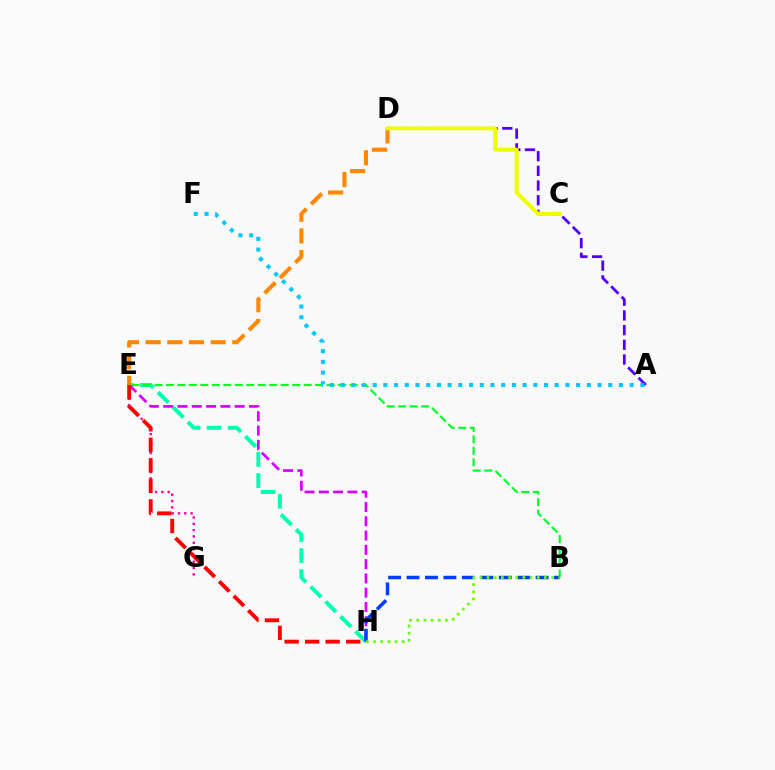{('E', 'H'): [{'color': '#00ffaf', 'line_style': 'dashed', 'thickness': 2.87}, {'color': '#d600ff', 'line_style': 'dashed', 'thickness': 1.94}, {'color': '#ff0000', 'line_style': 'dashed', 'thickness': 2.79}], ('E', 'G'): [{'color': '#ff00a0', 'line_style': 'dotted', 'thickness': 1.72}], ('A', 'D'): [{'color': '#4f00ff', 'line_style': 'dashed', 'thickness': 1.99}], ('B', 'E'): [{'color': '#00ff27', 'line_style': 'dashed', 'thickness': 1.56}], ('B', 'H'): [{'color': '#003fff', 'line_style': 'dashed', 'thickness': 2.5}, {'color': '#66ff00', 'line_style': 'dotted', 'thickness': 1.95}], ('A', 'F'): [{'color': '#00c7ff', 'line_style': 'dotted', 'thickness': 2.91}], ('D', 'E'): [{'color': '#ff8800', 'line_style': 'dashed', 'thickness': 2.95}], ('C', 'D'): [{'color': '#eeff00', 'line_style': 'solid', 'thickness': 2.85}]}